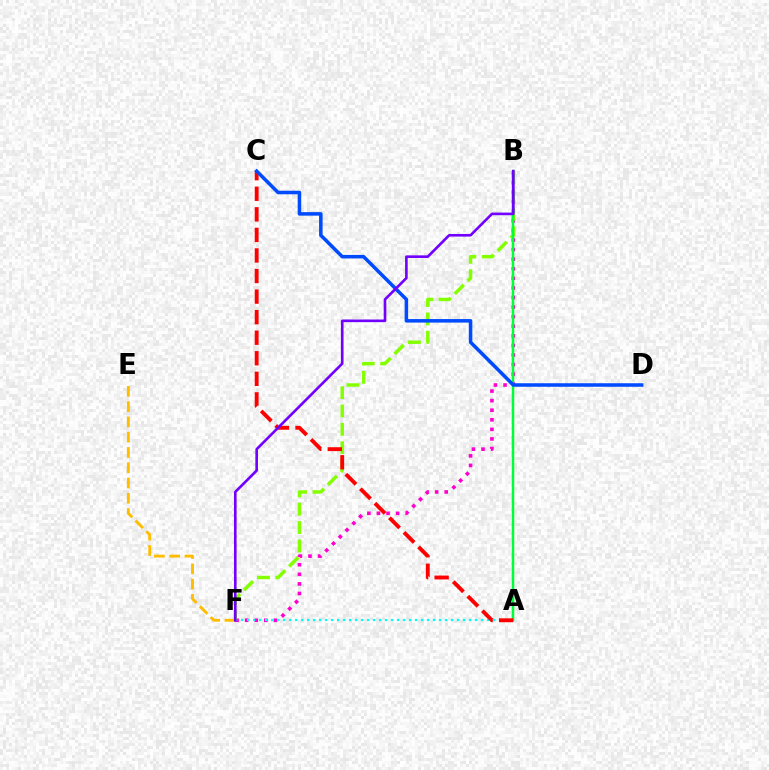{('B', 'F'): [{'color': '#ff00cf', 'line_style': 'dotted', 'thickness': 2.6}, {'color': '#84ff00', 'line_style': 'dashed', 'thickness': 2.49}, {'color': '#7200ff', 'line_style': 'solid', 'thickness': 1.89}], ('A', 'F'): [{'color': '#00fff6', 'line_style': 'dotted', 'thickness': 1.63}], ('A', 'B'): [{'color': '#00ff39', 'line_style': 'solid', 'thickness': 1.79}], ('A', 'C'): [{'color': '#ff0000', 'line_style': 'dashed', 'thickness': 2.79}], ('C', 'D'): [{'color': '#004bff', 'line_style': 'solid', 'thickness': 2.54}], ('E', 'F'): [{'color': '#ffbd00', 'line_style': 'dashed', 'thickness': 2.07}]}